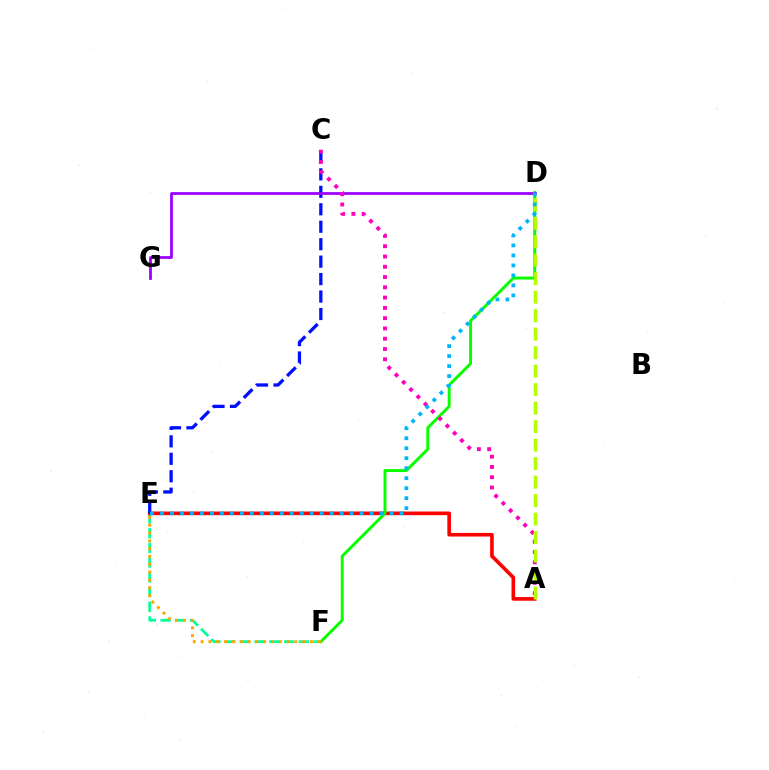{('E', 'F'): [{'color': '#00ff9d', 'line_style': 'dashed', 'thickness': 2.0}, {'color': '#ffa500', 'line_style': 'dotted', 'thickness': 2.12}], ('A', 'E'): [{'color': '#ff0000', 'line_style': 'solid', 'thickness': 2.62}], ('D', 'F'): [{'color': '#08ff00', 'line_style': 'solid', 'thickness': 2.13}], ('C', 'E'): [{'color': '#0010ff', 'line_style': 'dashed', 'thickness': 2.37}], ('D', 'G'): [{'color': '#9b00ff', 'line_style': 'solid', 'thickness': 1.99}], ('A', 'C'): [{'color': '#ff00bd', 'line_style': 'dotted', 'thickness': 2.79}], ('A', 'D'): [{'color': '#b3ff00', 'line_style': 'dashed', 'thickness': 2.51}], ('D', 'E'): [{'color': '#00b5ff', 'line_style': 'dotted', 'thickness': 2.71}]}